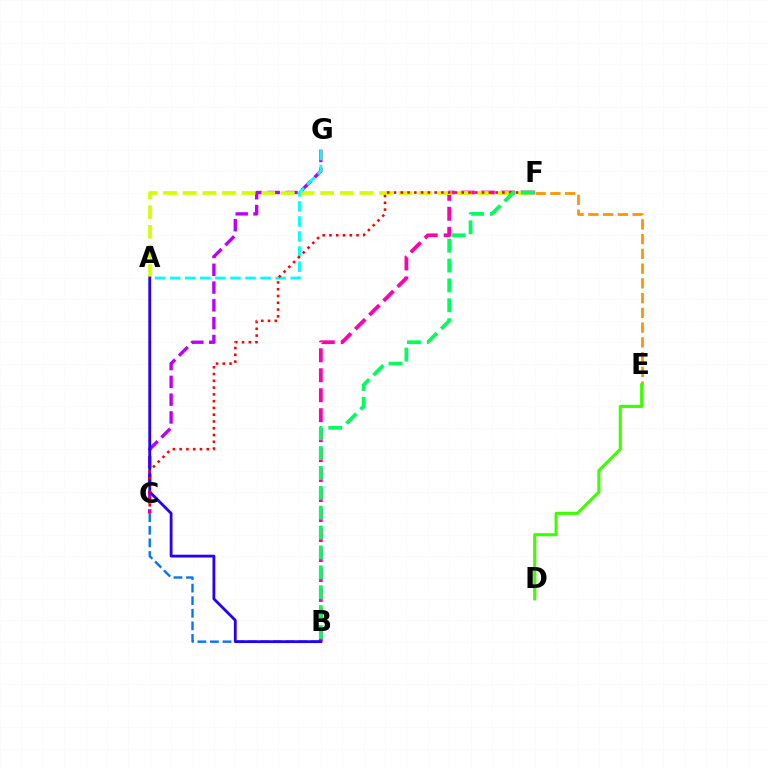{('B', 'F'): [{'color': '#ff00ac', 'line_style': 'dashed', 'thickness': 2.71}, {'color': '#00ff5c', 'line_style': 'dashed', 'thickness': 2.7}], ('E', 'F'): [{'color': '#ff9400', 'line_style': 'dashed', 'thickness': 2.0}], ('C', 'G'): [{'color': '#b900ff', 'line_style': 'dashed', 'thickness': 2.42}], ('A', 'G'): [{'color': '#00fff6', 'line_style': 'dashed', 'thickness': 2.05}], ('D', 'E'): [{'color': '#3dff00', 'line_style': 'solid', 'thickness': 2.23}], ('B', 'C'): [{'color': '#0074ff', 'line_style': 'dashed', 'thickness': 1.71}], ('A', 'F'): [{'color': '#d1ff00', 'line_style': 'dashed', 'thickness': 2.67}], ('A', 'B'): [{'color': '#2500ff', 'line_style': 'solid', 'thickness': 2.02}], ('C', 'F'): [{'color': '#ff0000', 'line_style': 'dotted', 'thickness': 1.84}]}